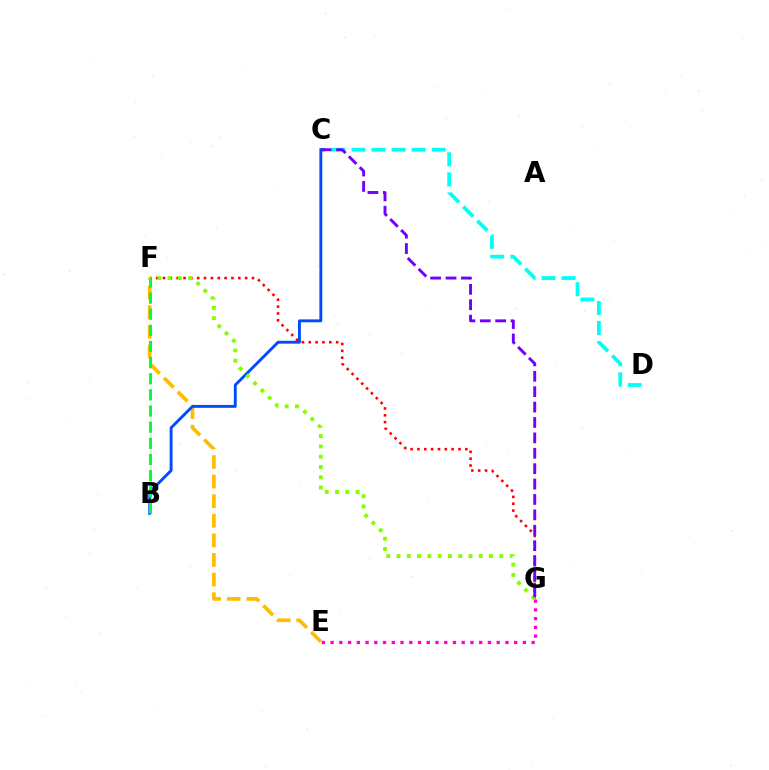{('E', 'F'): [{'color': '#ffbd00', 'line_style': 'dashed', 'thickness': 2.66}], ('C', 'D'): [{'color': '#00fff6', 'line_style': 'dashed', 'thickness': 2.73}], ('B', 'C'): [{'color': '#004bff', 'line_style': 'solid', 'thickness': 2.08}], ('B', 'F'): [{'color': '#00ff39', 'line_style': 'dashed', 'thickness': 2.19}], ('F', 'G'): [{'color': '#ff0000', 'line_style': 'dotted', 'thickness': 1.86}, {'color': '#84ff00', 'line_style': 'dotted', 'thickness': 2.79}], ('E', 'G'): [{'color': '#ff00cf', 'line_style': 'dotted', 'thickness': 2.37}], ('C', 'G'): [{'color': '#7200ff', 'line_style': 'dashed', 'thickness': 2.09}]}